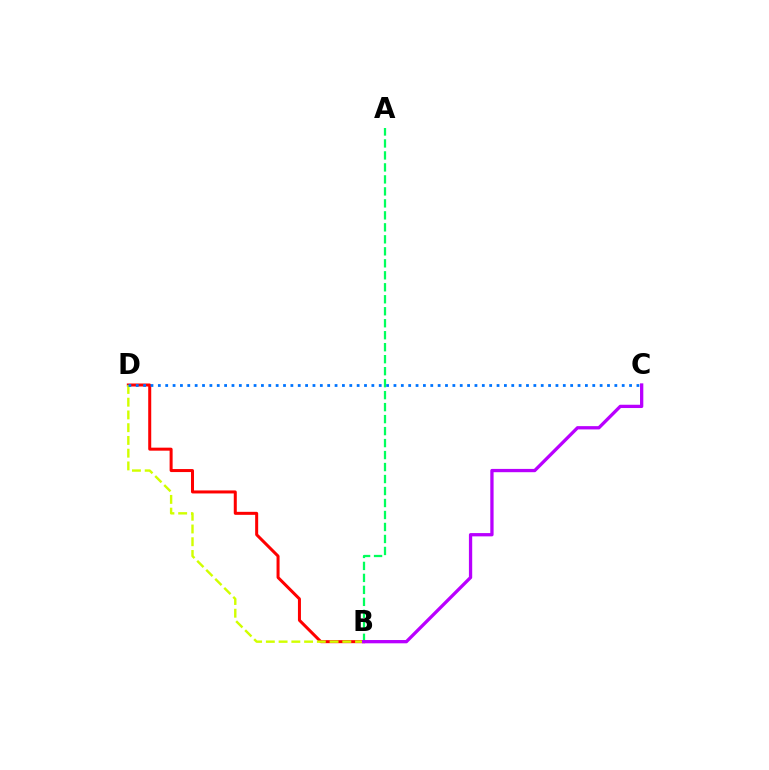{('A', 'B'): [{'color': '#00ff5c', 'line_style': 'dashed', 'thickness': 1.63}], ('B', 'D'): [{'color': '#ff0000', 'line_style': 'solid', 'thickness': 2.17}, {'color': '#d1ff00', 'line_style': 'dashed', 'thickness': 1.73}], ('C', 'D'): [{'color': '#0074ff', 'line_style': 'dotted', 'thickness': 2.0}], ('B', 'C'): [{'color': '#b900ff', 'line_style': 'solid', 'thickness': 2.37}]}